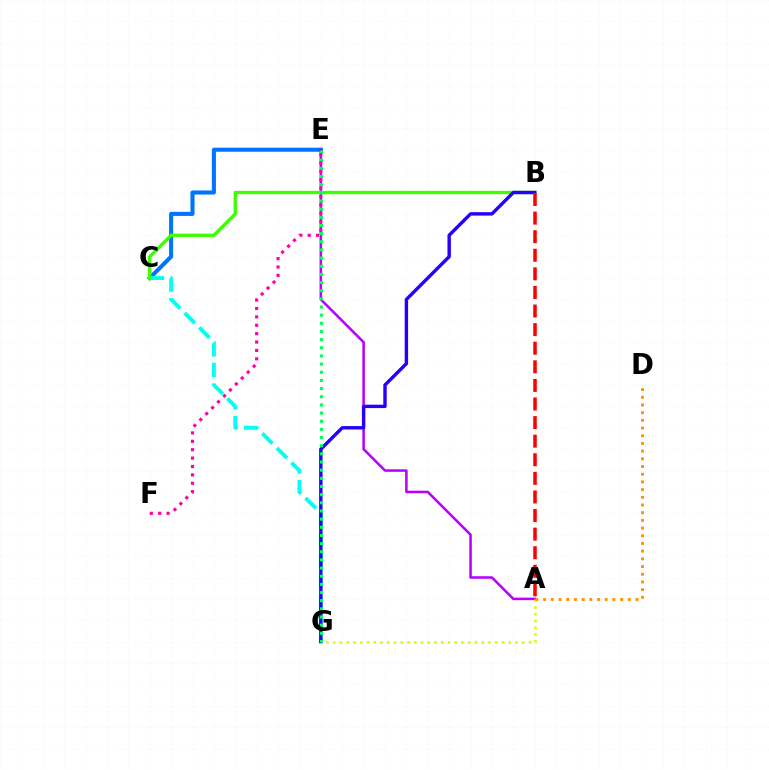{('C', 'E'): [{'color': '#0074ff', 'line_style': 'solid', 'thickness': 2.93}], ('A', 'E'): [{'color': '#b900ff', 'line_style': 'solid', 'thickness': 1.83}], ('C', 'G'): [{'color': '#00fff6', 'line_style': 'dashed', 'thickness': 2.8}], ('B', 'C'): [{'color': '#3dff00', 'line_style': 'solid', 'thickness': 2.4}], ('B', 'G'): [{'color': '#2500ff', 'line_style': 'solid', 'thickness': 2.46}], ('A', 'G'): [{'color': '#d1ff00', 'line_style': 'dotted', 'thickness': 1.83}], ('A', 'D'): [{'color': '#ff9400', 'line_style': 'dotted', 'thickness': 2.09}], ('E', 'G'): [{'color': '#00ff5c', 'line_style': 'dotted', 'thickness': 2.22}], ('A', 'B'): [{'color': '#ff0000', 'line_style': 'dashed', 'thickness': 2.53}], ('E', 'F'): [{'color': '#ff00ac', 'line_style': 'dotted', 'thickness': 2.28}]}